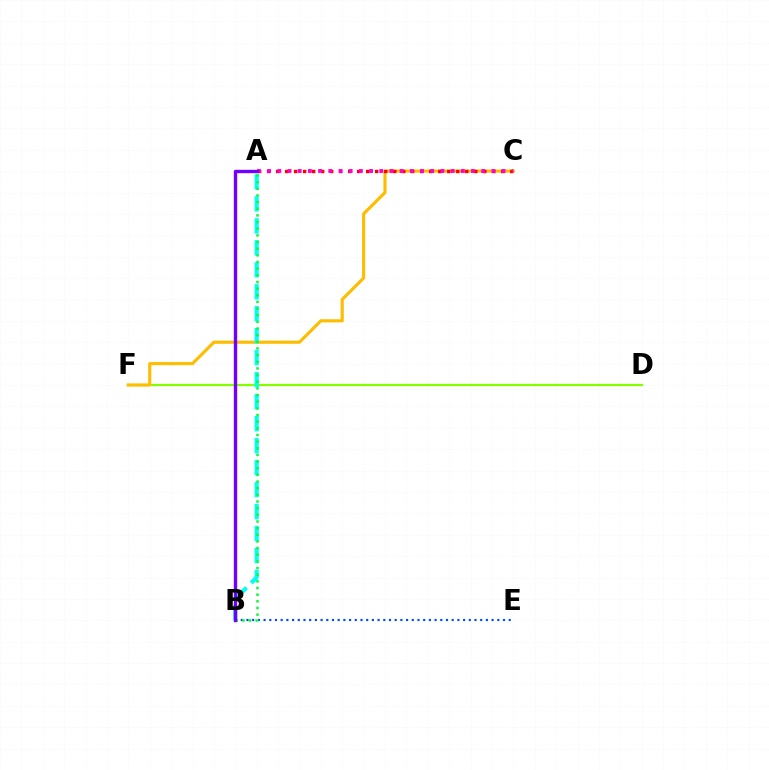{('D', 'F'): [{'color': '#84ff00', 'line_style': 'solid', 'thickness': 1.61}], ('B', 'E'): [{'color': '#004bff', 'line_style': 'dotted', 'thickness': 1.55}], ('C', 'F'): [{'color': '#ffbd00', 'line_style': 'solid', 'thickness': 2.26}], ('A', 'C'): [{'color': '#ff0000', 'line_style': 'dotted', 'thickness': 2.45}, {'color': '#ff00cf', 'line_style': 'dotted', 'thickness': 2.77}], ('A', 'B'): [{'color': '#00fff6', 'line_style': 'dashed', 'thickness': 2.99}, {'color': '#00ff39', 'line_style': 'dotted', 'thickness': 1.81}, {'color': '#7200ff', 'line_style': 'solid', 'thickness': 2.44}]}